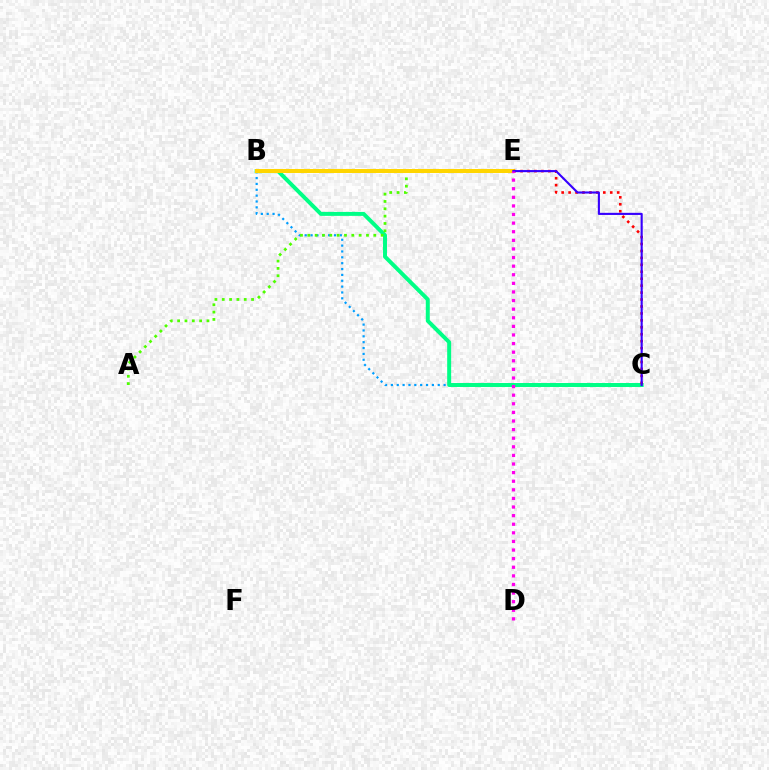{('B', 'C'): [{'color': '#009eff', 'line_style': 'dotted', 'thickness': 1.59}, {'color': '#00ff86', 'line_style': 'solid', 'thickness': 2.86}], ('A', 'E'): [{'color': '#4fff00', 'line_style': 'dotted', 'thickness': 1.99}], ('B', 'E'): [{'color': '#ffd500', 'line_style': 'solid', 'thickness': 2.88}], ('C', 'E'): [{'color': '#ff0000', 'line_style': 'dotted', 'thickness': 1.89}, {'color': '#3700ff', 'line_style': 'solid', 'thickness': 1.53}], ('D', 'E'): [{'color': '#ff00ed', 'line_style': 'dotted', 'thickness': 2.34}]}